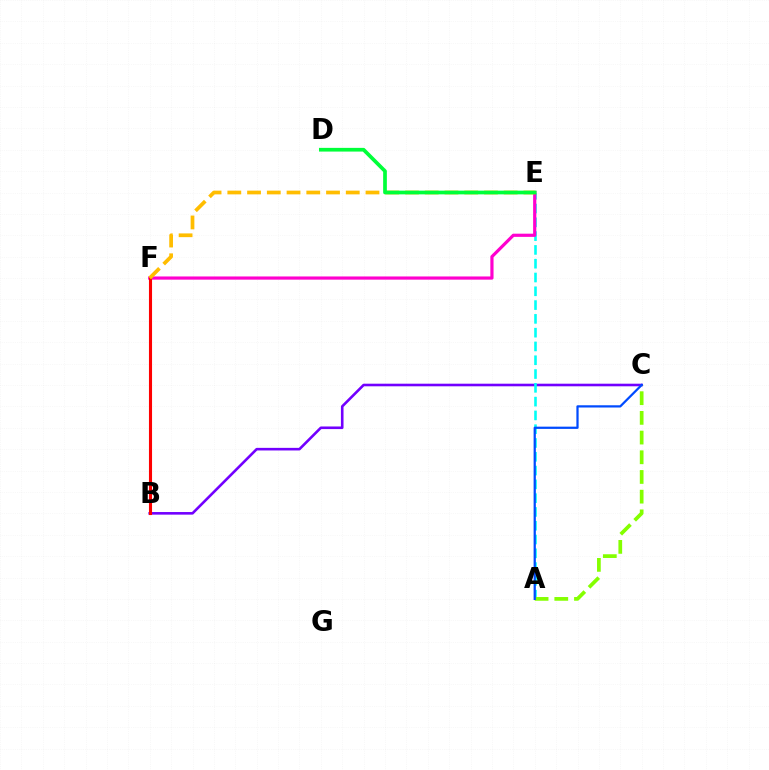{('B', 'C'): [{'color': '#7200ff', 'line_style': 'solid', 'thickness': 1.88}], ('A', 'E'): [{'color': '#00fff6', 'line_style': 'dashed', 'thickness': 1.87}], ('E', 'F'): [{'color': '#ff00cf', 'line_style': 'solid', 'thickness': 2.3}, {'color': '#ffbd00', 'line_style': 'dashed', 'thickness': 2.68}], ('B', 'F'): [{'color': '#ff0000', 'line_style': 'solid', 'thickness': 2.23}], ('D', 'E'): [{'color': '#00ff39', 'line_style': 'solid', 'thickness': 2.67}], ('A', 'C'): [{'color': '#84ff00', 'line_style': 'dashed', 'thickness': 2.68}, {'color': '#004bff', 'line_style': 'solid', 'thickness': 1.61}]}